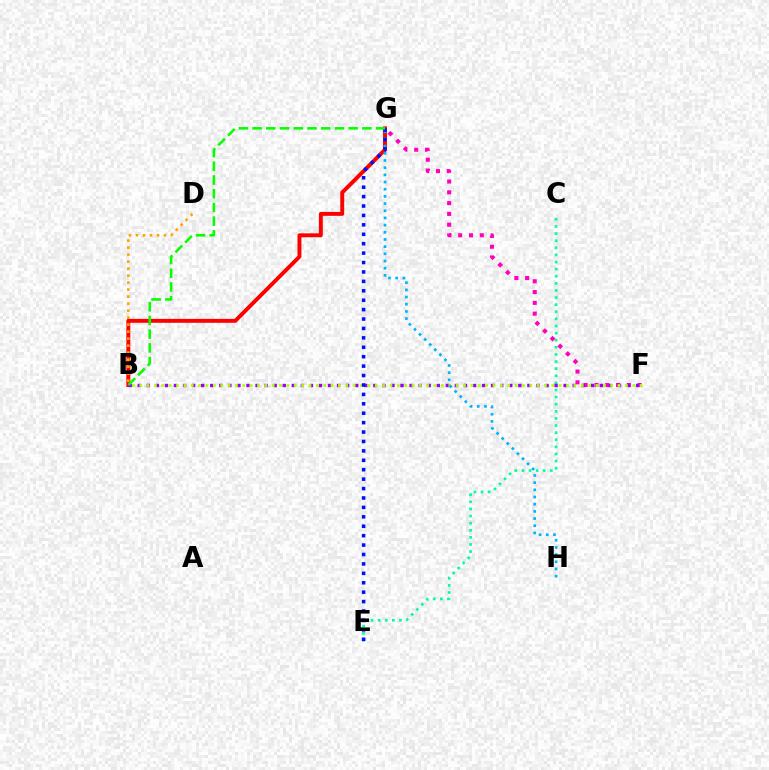{('C', 'E'): [{'color': '#00ff9d', 'line_style': 'dotted', 'thickness': 1.93}], ('B', 'G'): [{'color': '#ff0000', 'line_style': 'solid', 'thickness': 2.82}, {'color': '#08ff00', 'line_style': 'dashed', 'thickness': 1.86}], ('F', 'G'): [{'color': '#ff00bd', 'line_style': 'dotted', 'thickness': 2.93}], ('B', 'F'): [{'color': '#9b00ff', 'line_style': 'dotted', 'thickness': 2.46}, {'color': '#b3ff00', 'line_style': 'dotted', 'thickness': 2.0}], ('G', 'H'): [{'color': '#00b5ff', 'line_style': 'dotted', 'thickness': 1.95}], ('E', 'G'): [{'color': '#0010ff', 'line_style': 'dotted', 'thickness': 2.56}], ('B', 'D'): [{'color': '#ffa500', 'line_style': 'dotted', 'thickness': 1.9}]}